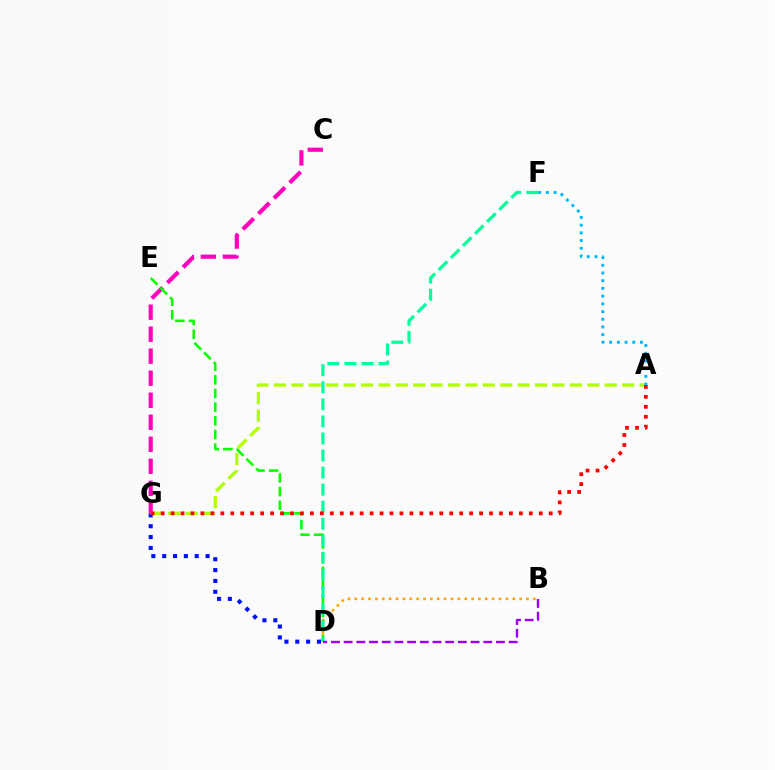{('D', 'G'): [{'color': '#0010ff', 'line_style': 'dotted', 'thickness': 2.95}], ('B', 'D'): [{'color': '#ffa500', 'line_style': 'dotted', 'thickness': 1.87}, {'color': '#9b00ff', 'line_style': 'dashed', 'thickness': 1.72}], ('C', 'G'): [{'color': '#ff00bd', 'line_style': 'dashed', 'thickness': 2.99}], ('D', 'E'): [{'color': '#08ff00', 'line_style': 'dashed', 'thickness': 1.85}], ('D', 'F'): [{'color': '#00ff9d', 'line_style': 'dashed', 'thickness': 2.32}], ('A', 'G'): [{'color': '#b3ff00', 'line_style': 'dashed', 'thickness': 2.37}, {'color': '#ff0000', 'line_style': 'dotted', 'thickness': 2.7}], ('A', 'F'): [{'color': '#00b5ff', 'line_style': 'dotted', 'thickness': 2.09}]}